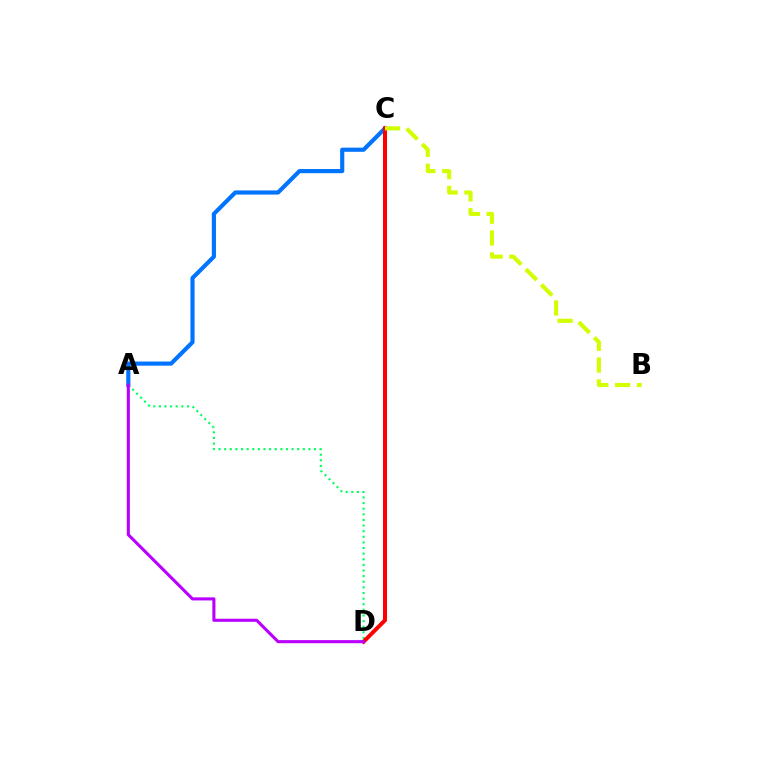{('A', 'C'): [{'color': '#0074ff', 'line_style': 'solid', 'thickness': 2.98}], ('A', 'D'): [{'color': '#00ff5c', 'line_style': 'dotted', 'thickness': 1.53}, {'color': '#b900ff', 'line_style': 'solid', 'thickness': 2.22}], ('C', 'D'): [{'color': '#ff0000', 'line_style': 'solid', 'thickness': 2.88}], ('B', 'C'): [{'color': '#d1ff00', 'line_style': 'dashed', 'thickness': 2.97}]}